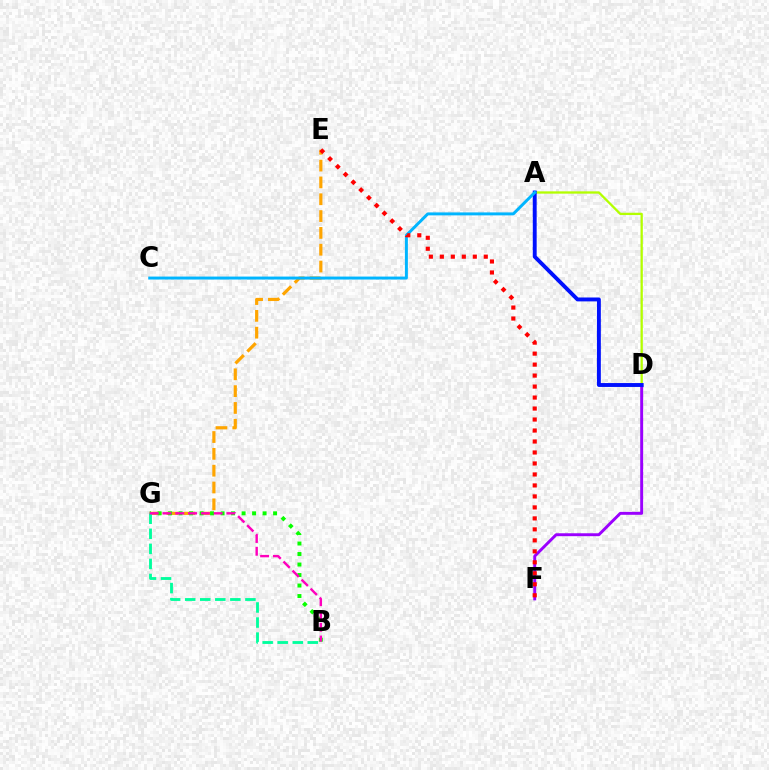{('A', 'D'): [{'color': '#b3ff00', 'line_style': 'solid', 'thickness': 1.65}, {'color': '#0010ff', 'line_style': 'solid', 'thickness': 2.8}], ('E', 'G'): [{'color': '#ffa500', 'line_style': 'dashed', 'thickness': 2.29}], ('B', 'G'): [{'color': '#08ff00', 'line_style': 'dotted', 'thickness': 2.85}, {'color': '#00ff9d', 'line_style': 'dashed', 'thickness': 2.05}, {'color': '#ff00bd', 'line_style': 'dashed', 'thickness': 1.74}], ('D', 'F'): [{'color': '#9b00ff', 'line_style': 'solid', 'thickness': 2.11}], ('A', 'C'): [{'color': '#00b5ff', 'line_style': 'solid', 'thickness': 2.13}], ('E', 'F'): [{'color': '#ff0000', 'line_style': 'dotted', 'thickness': 2.98}]}